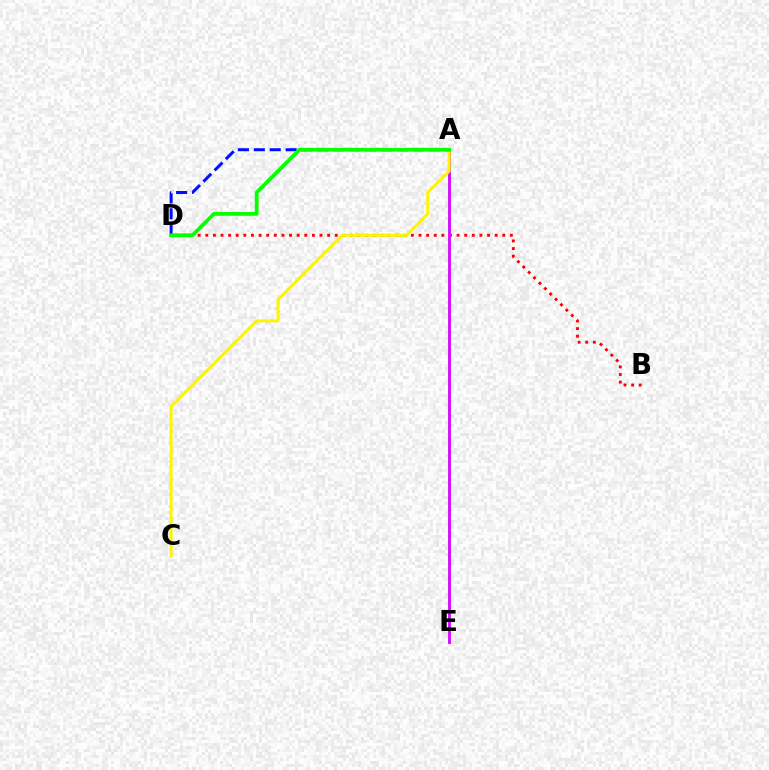{('A', 'E'): [{'color': '#00fff6', 'line_style': 'solid', 'thickness': 2.18}, {'color': '#ee00ff', 'line_style': 'solid', 'thickness': 2.0}], ('B', 'D'): [{'color': '#ff0000', 'line_style': 'dotted', 'thickness': 2.07}], ('A', 'D'): [{'color': '#0010ff', 'line_style': 'dashed', 'thickness': 2.16}, {'color': '#08ff00', 'line_style': 'solid', 'thickness': 2.72}], ('A', 'C'): [{'color': '#fcf500', 'line_style': 'solid', 'thickness': 2.15}]}